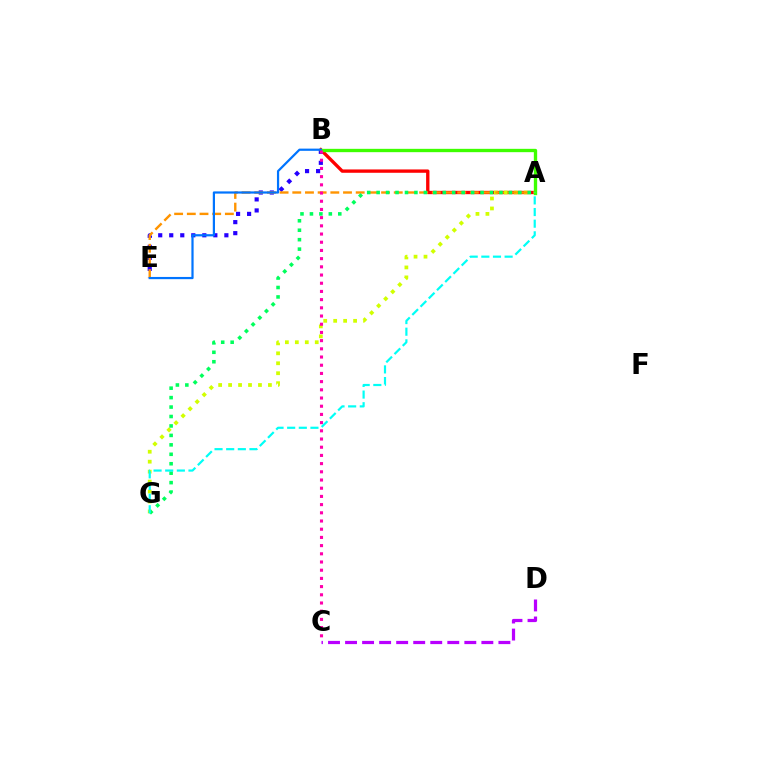{('C', 'D'): [{'color': '#b900ff', 'line_style': 'dashed', 'thickness': 2.31}], ('B', 'E'): [{'color': '#2500ff', 'line_style': 'dotted', 'thickness': 3.0}, {'color': '#0074ff', 'line_style': 'solid', 'thickness': 1.59}], ('A', 'B'): [{'color': '#ff0000', 'line_style': 'solid', 'thickness': 2.4}, {'color': '#3dff00', 'line_style': 'solid', 'thickness': 2.4}], ('A', 'G'): [{'color': '#d1ff00', 'line_style': 'dotted', 'thickness': 2.7}, {'color': '#00ff5c', 'line_style': 'dotted', 'thickness': 2.57}, {'color': '#00fff6', 'line_style': 'dashed', 'thickness': 1.58}], ('A', 'E'): [{'color': '#ff9400', 'line_style': 'dashed', 'thickness': 1.72}], ('B', 'C'): [{'color': '#ff00ac', 'line_style': 'dotted', 'thickness': 2.23}]}